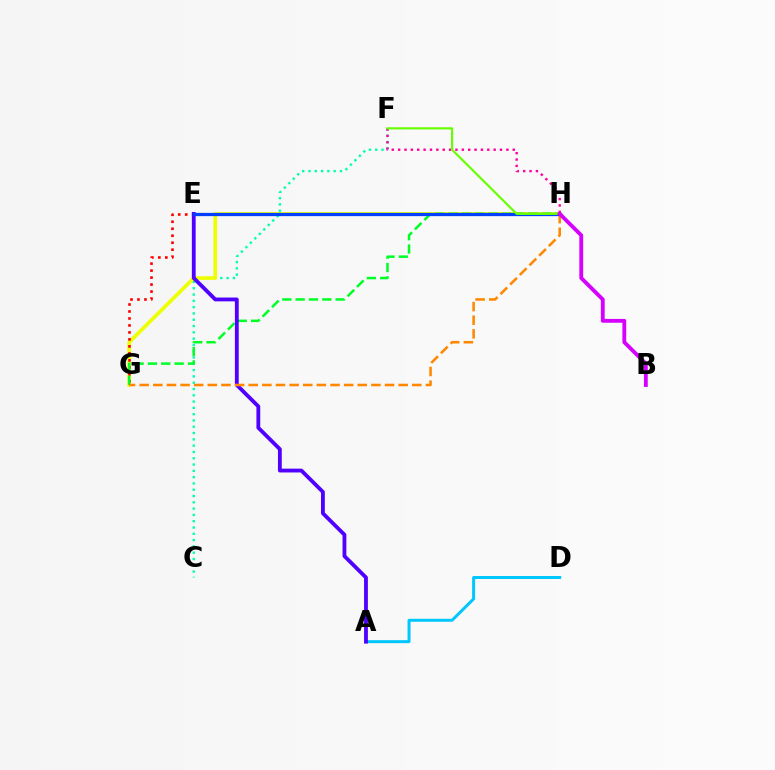{('C', 'F'): [{'color': '#00ffaf', 'line_style': 'dotted', 'thickness': 1.71}], ('G', 'H'): [{'color': '#eeff00', 'line_style': 'solid', 'thickness': 2.63}, {'color': '#00ff27', 'line_style': 'dashed', 'thickness': 1.81}, {'color': '#ff8800', 'line_style': 'dashed', 'thickness': 1.85}], ('E', 'G'): [{'color': '#ff0000', 'line_style': 'dotted', 'thickness': 1.9}], ('A', 'D'): [{'color': '#00c7ff', 'line_style': 'solid', 'thickness': 2.15}], ('F', 'H'): [{'color': '#ff00a0', 'line_style': 'dotted', 'thickness': 1.73}, {'color': '#66ff00', 'line_style': 'solid', 'thickness': 1.55}], ('A', 'E'): [{'color': '#4f00ff', 'line_style': 'solid', 'thickness': 2.75}], ('E', 'H'): [{'color': '#003fff', 'line_style': 'solid', 'thickness': 2.34}], ('B', 'H'): [{'color': '#d600ff', 'line_style': 'solid', 'thickness': 2.76}]}